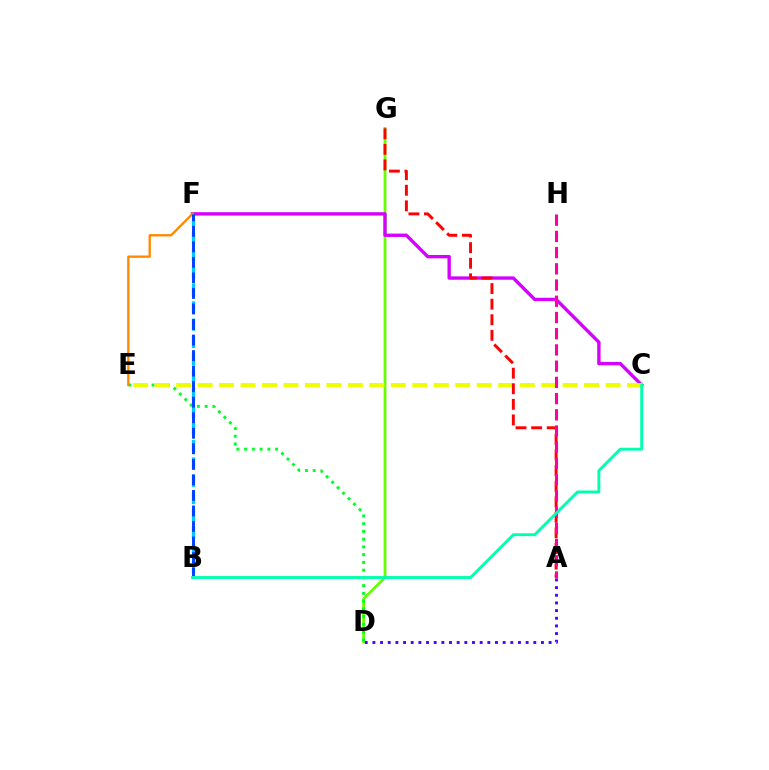{('D', 'G'): [{'color': '#66ff00', 'line_style': 'solid', 'thickness': 2.02}], ('D', 'E'): [{'color': '#00ff27', 'line_style': 'dotted', 'thickness': 2.1}], ('C', 'F'): [{'color': '#d600ff', 'line_style': 'solid', 'thickness': 2.43}], ('E', 'F'): [{'color': '#ff8800', 'line_style': 'solid', 'thickness': 1.68}], ('C', 'E'): [{'color': '#eeff00', 'line_style': 'dashed', 'thickness': 2.92}], ('A', 'D'): [{'color': '#4f00ff', 'line_style': 'dotted', 'thickness': 2.08}], ('B', 'F'): [{'color': '#00c7ff', 'line_style': 'dashed', 'thickness': 2.36}, {'color': '#003fff', 'line_style': 'dashed', 'thickness': 2.11}], ('A', 'G'): [{'color': '#ff0000', 'line_style': 'dashed', 'thickness': 2.12}], ('A', 'H'): [{'color': '#ff00a0', 'line_style': 'dashed', 'thickness': 2.2}], ('B', 'C'): [{'color': '#00ffaf', 'line_style': 'solid', 'thickness': 2.07}]}